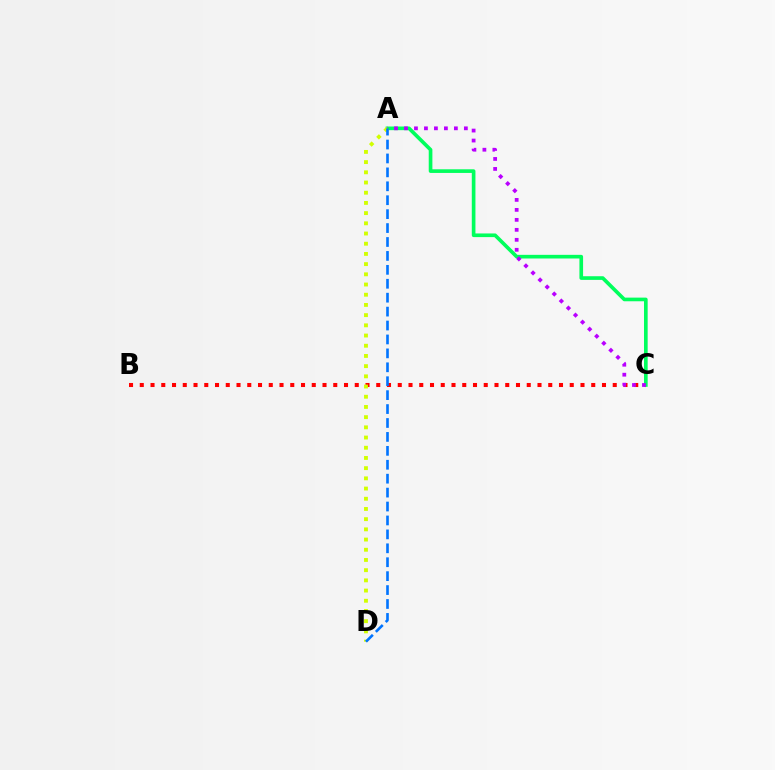{('B', 'C'): [{'color': '#ff0000', 'line_style': 'dotted', 'thickness': 2.92}], ('A', 'C'): [{'color': '#00ff5c', 'line_style': 'solid', 'thickness': 2.63}, {'color': '#b900ff', 'line_style': 'dotted', 'thickness': 2.71}], ('A', 'D'): [{'color': '#d1ff00', 'line_style': 'dotted', 'thickness': 2.77}, {'color': '#0074ff', 'line_style': 'dashed', 'thickness': 1.89}]}